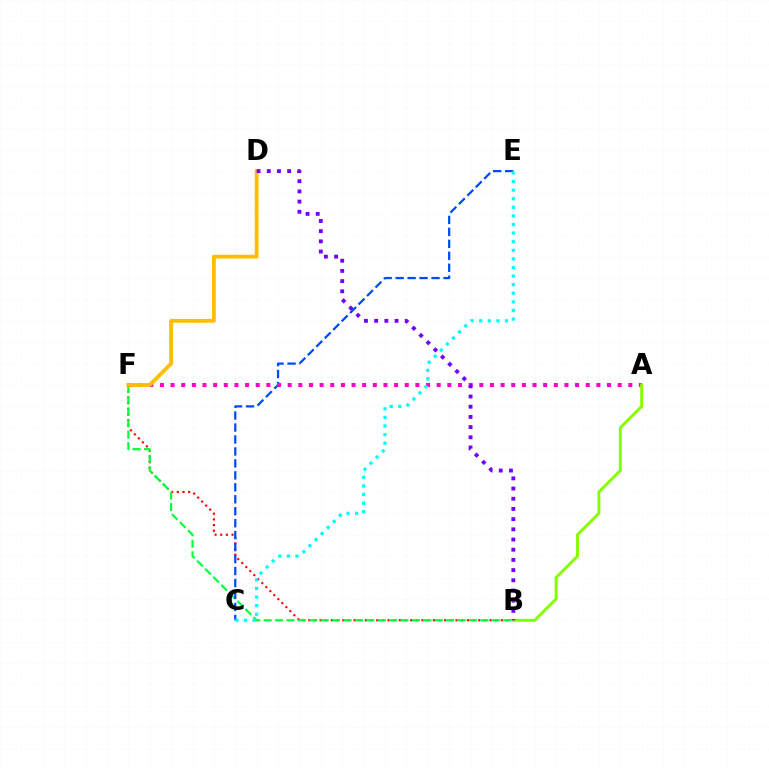{('B', 'F'): [{'color': '#ff0000', 'line_style': 'dotted', 'thickness': 1.54}, {'color': '#00ff39', 'line_style': 'dashed', 'thickness': 1.55}], ('C', 'E'): [{'color': '#004bff', 'line_style': 'dashed', 'thickness': 1.62}, {'color': '#00fff6', 'line_style': 'dotted', 'thickness': 2.34}], ('A', 'F'): [{'color': '#ff00cf', 'line_style': 'dotted', 'thickness': 2.89}], ('D', 'F'): [{'color': '#ffbd00', 'line_style': 'solid', 'thickness': 2.74}], ('A', 'B'): [{'color': '#84ff00', 'line_style': 'solid', 'thickness': 2.1}], ('B', 'D'): [{'color': '#7200ff', 'line_style': 'dotted', 'thickness': 2.77}]}